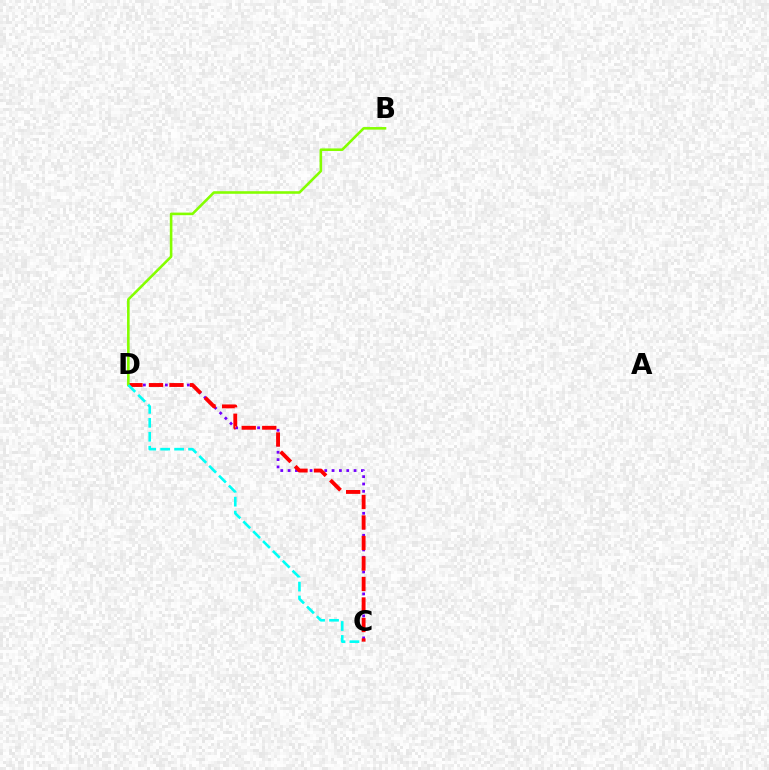{('C', 'D'): [{'color': '#7200ff', 'line_style': 'dotted', 'thickness': 1.99}, {'color': '#ff0000', 'line_style': 'dashed', 'thickness': 2.79}, {'color': '#00fff6', 'line_style': 'dashed', 'thickness': 1.89}], ('B', 'D'): [{'color': '#84ff00', 'line_style': 'solid', 'thickness': 1.86}]}